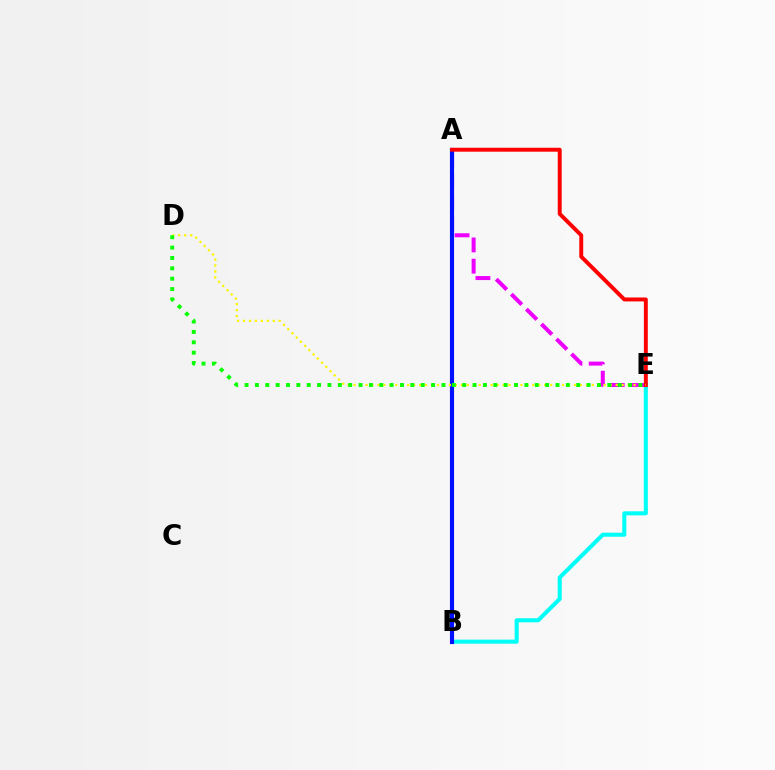{('B', 'E'): [{'color': '#00fff6', 'line_style': 'solid', 'thickness': 2.92}], ('A', 'E'): [{'color': '#ee00ff', 'line_style': 'dashed', 'thickness': 2.88}, {'color': '#ff0000', 'line_style': 'solid', 'thickness': 2.83}], ('A', 'B'): [{'color': '#0010ff', 'line_style': 'solid', 'thickness': 2.97}], ('D', 'E'): [{'color': '#fcf500', 'line_style': 'dotted', 'thickness': 1.62}, {'color': '#08ff00', 'line_style': 'dotted', 'thickness': 2.82}]}